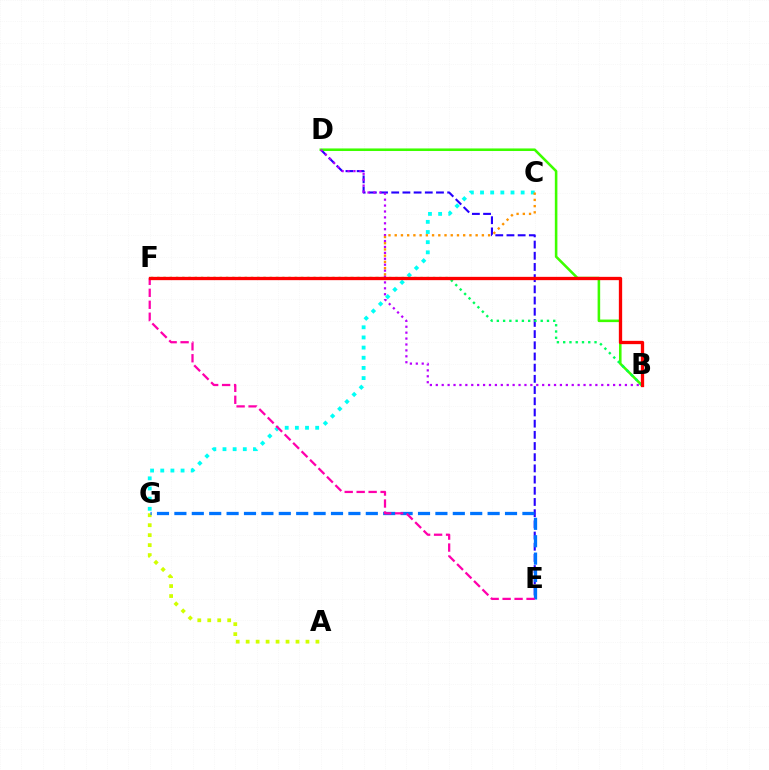{('D', 'E'): [{'color': '#2500ff', 'line_style': 'dashed', 'thickness': 1.52}], ('A', 'G'): [{'color': '#d1ff00', 'line_style': 'dotted', 'thickness': 2.71}], ('B', 'D'): [{'color': '#3dff00', 'line_style': 'solid', 'thickness': 1.85}, {'color': '#b900ff', 'line_style': 'dotted', 'thickness': 1.61}], ('E', 'G'): [{'color': '#0074ff', 'line_style': 'dashed', 'thickness': 2.36}], ('C', 'G'): [{'color': '#00fff6', 'line_style': 'dotted', 'thickness': 2.76}], ('E', 'F'): [{'color': '#ff00ac', 'line_style': 'dashed', 'thickness': 1.62}], ('B', 'F'): [{'color': '#00ff5c', 'line_style': 'dotted', 'thickness': 1.7}, {'color': '#ff0000', 'line_style': 'solid', 'thickness': 2.38}], ('C', 'F'): [{'color': '#ff9400', 'line_style': 'dotted', 'thickness': 1.69}]}